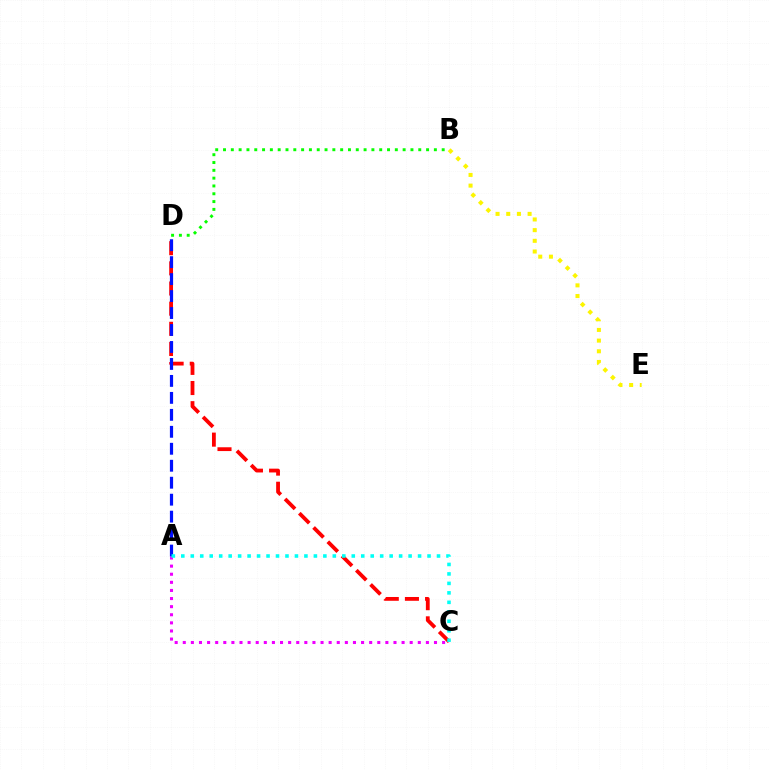{('A', 'C'): [{'color': '#ee00ff', 'line_style': 'dotted', 'thickness': 2.2}, {'color': '#00fff6', 'line_style': 'dotted', 'thickness': 2.57}], ('B', 'D'): [{'color': '#08ff00', 'line_style': 'dotted', 'thickness': 2.12}], ('C', 'D'): [{'color': '#ff0000', 'line_style': 'dashed', 'thickness': 2.74}], ('A', 'D'): [{'color': '#0010ff', 'line_style': 'dashed', 'thickness': 2.3}], ('B', 'E'): [{'color': '#fcf500', 'line_style': 'dotted', 'thickness': 2.9}]}